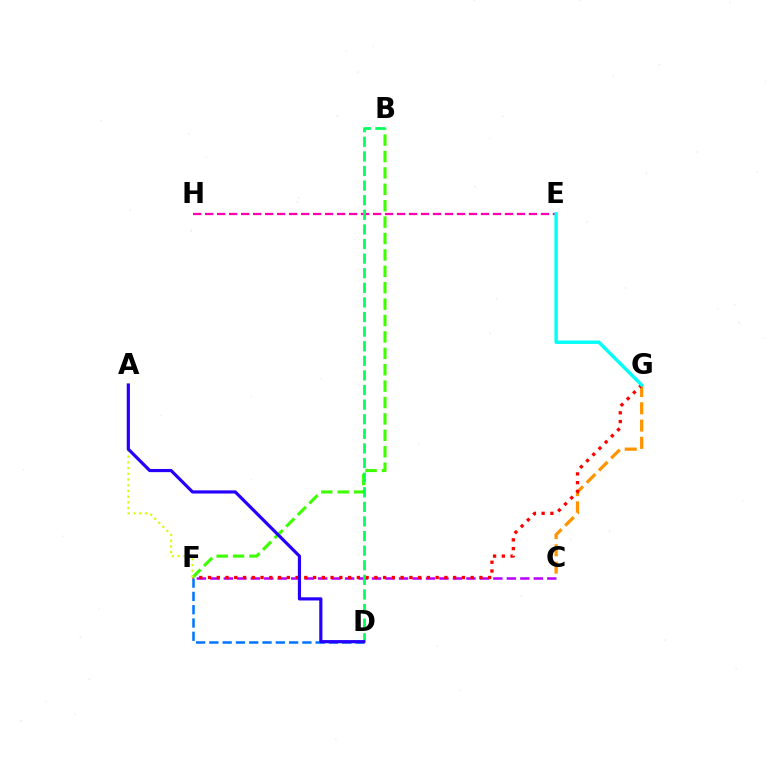{('D', 'F'): [{'color': '#0074ff', 'line_style': 'dashed', 'thickness': 1.81}], ('E', 'H'): [{'color': '#ff00ac', 'line_style': 'dashed', 'thickness': 1.63}], ('C', 'F'): [{'color': '#b900ff', 'line_style': 'dashed', 'thickness': 1.83}], ('C', 'G'): [{'color': '#ff9400', 'line_style': 'dashed', 'thickness': 2.35}], ('F', 'G'): [{'color': '#ff0000', 'line_style': 'dotted', 'thickness': 2.38}], ('B', 'F'): [{'color': '#3dff00', 'line_style': 'dashed', 'thickness': 2.23}], ('A', 'F'): [{'color': '#d1ff00', 'line_style': 'dotted', 'thickness': 1.55}], ('B', 'D'): [{'color': '#00ff5c', 'line_style': 'dashed', 'thickness': 1.98}], ('E', 'G'): [{'color': '#00fff6', 'line_style': 'solid', 'thickness': 2.45}], ('A', 'D'): [{'color': '#2500ff', 'line_style': 'solid', 'thickness': 2.28}]}